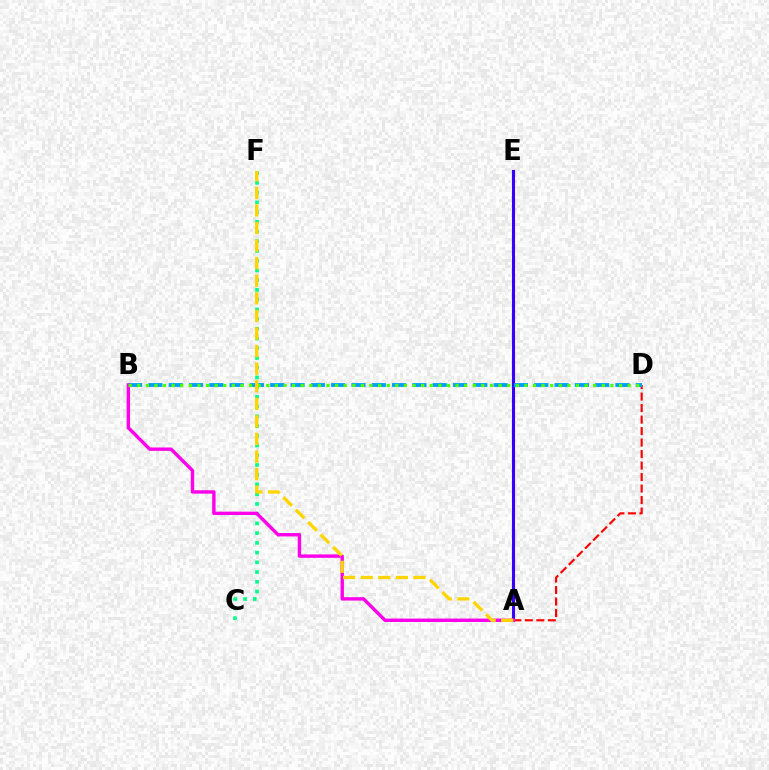{('A', 'E'): [{'color': '#3700ff', 'line_style': 'solid', 'thickness': 2.23}], ('C', 'F'): [{'color': '#00ff86', 'line_style': 'dotted', 'thickness': 2.64}], ('A', 'D'): [{'color': '#ff0000', 'line_style': 'dashed', 'thickness': 1.56}], ('B', 'D'): [{'color': '#009eff', 'line_style': 'dashed', 'thickness': 2.76}, {'color': '#4fff00', 'line_style': 'dotted', 'thickness': 2.34}], ('A', 'B'): [{'color': '#ff00ed', 'line_style': 'solid', 'thickness': 2.44}], ('A', 'F'): [{'color': '#ffd500', 'line_style': 'dashed', 'thickness': 2.39}]}